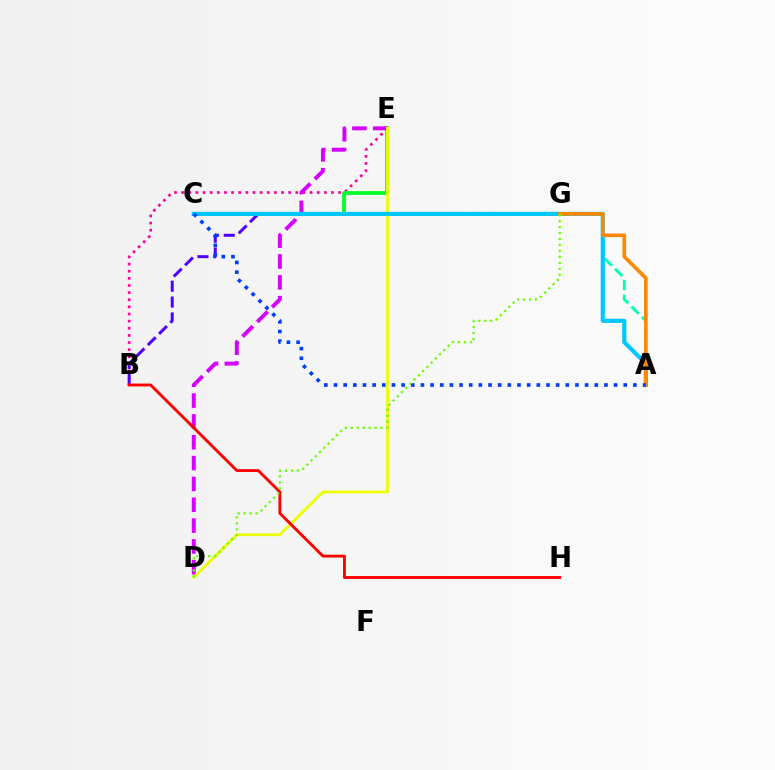{('B', 'E'): [{'color': '#ff00a0', 'line_style': 'dotted', 'thickness': 1.94}], ('C', 'E'): [{'color': '#00ff27', 'line_style': 'solid', 'thickness': 2.72}], ('B', 'G'): [{'color': '#4f00ff', 'line_style': 'dashed', 'thickness': 2.16}], ('D', 'E'): [{'color': '#d600ff', 'line_style': 'dashed', 'thickness': 2.83}, {'color': '#eeff00', 'line_style': 'solid', 'thickness': 2.05}], ('A', 'G'): [{'color': '#00ffaf', 'line_style': 'dashed', 'thickness': 2.01}, {'color': '#ff8800', 'line_style': 'solid', 'thickness': 2.63}], ('A', 'C'): [{'color': '#00c7ff', 'line_style': 'solid', 'thickness': 2.99}, {'color': '#003fff', 'line_style': 'dotted', 'thickness': 2.62}], ('B', 'H'): [{'color': '#ff0000', 'line_style': 'solid', 'thickness': 2.06}], ('D', 'G'): [{'color': '#66ff00', 'line_style': 'dotted', 'thickness': 1.62}]}